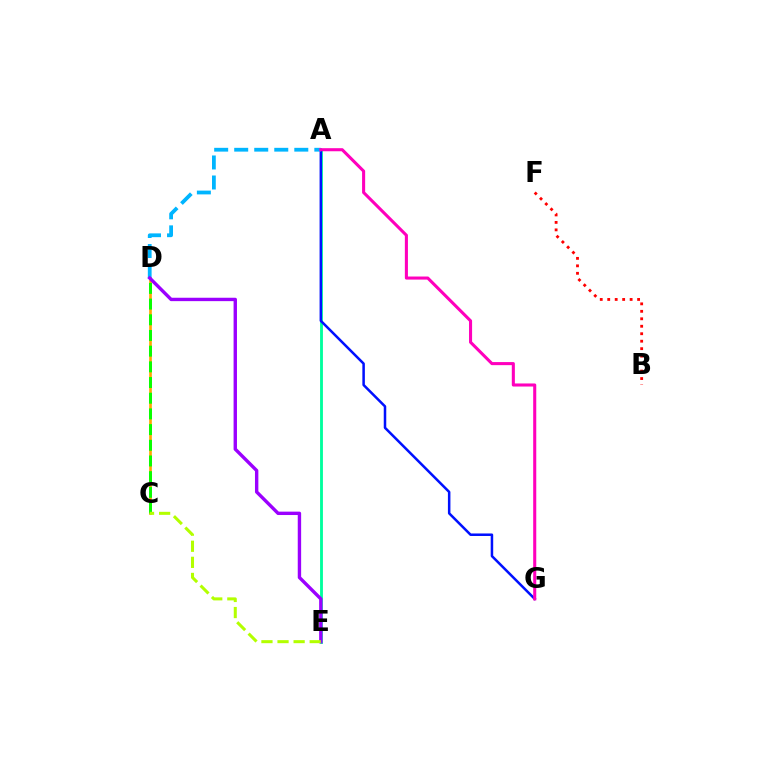{('A', 'E'): [{'color': '#00ff9d', 'line_style': 'solid', 'thickness': 2.05}], ('C', 'D'): [{'color': '#ffa500', 'line_style': 'solid', 'thickness': 1.92}, {'color': '#08ff00', 'line_style': 'dashed', 'thickness': 2.13}], ('A', 'G'): [{'color': '#0010ff', 'line_style': 'solid', 'thickness': 1.81}, {'color': '#ff00bd', 'line_style': 'solid', 'thickness': 2.21}], ('A', 'D'): [{'color': '#00b5ff', 'line_style': 'dashed', 'thickness': 2.72}], ('B', 'F'): [{'color': '#ff0000', 'line_style': 'dotted', 'thickness': 2.03}], ('D', 'E'): [{'color': '#9b00ff', 'line_style': 'solid', 'thickness': 2.44}], ('C', 'E'): [{'color': '#b3ff00', 'line_style': 'dashed', 'thickness': 2.19}]}